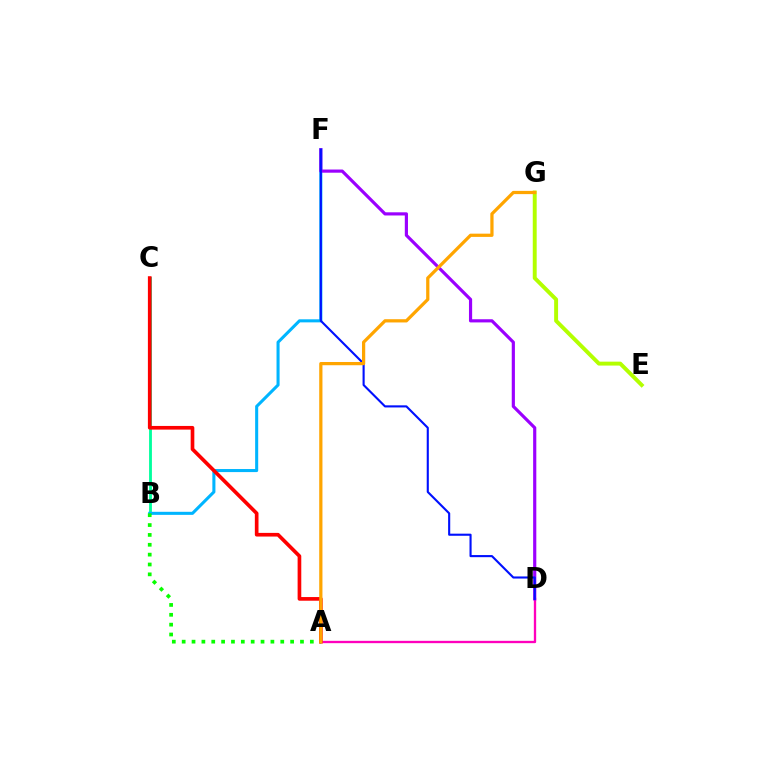{('B', 'C'): [{'color': '#00ff9d', 'line_style': 'solid', 'thickness': 2.04}], ('A', 'D'): [{'color': '#ff00bd', 'line_style': 'solid', 'thickness': 1.68}], ('B', 'F'): [{'color': '#00b5ff', 'line_style': 'solid', 'thickness': 2.2}], ('E', 'G'): [{'color': '#b3ff00', 'line_style': 'solid', 'thickness': 2.83}], ('D', 'F'): [{'color': '#9b00ff', 'line_style': 'solid', 'thickness': 2.28}, {'color': '#0010ff', 'line_style': 'solid', 'thickness': 1.52}], ('A', 'C'): [{'color': '#ff0000', 'line_style': 'solid', 'thickness': 2.64}], ('A', 'B'): [{'color': '#08ff00', 'line_style': 'dotted', 'thickness': 2.68}], ('A', 'G'): [{'color': '#ffa500', 'line_style': 'solid', 'thickness': 2.33}]}